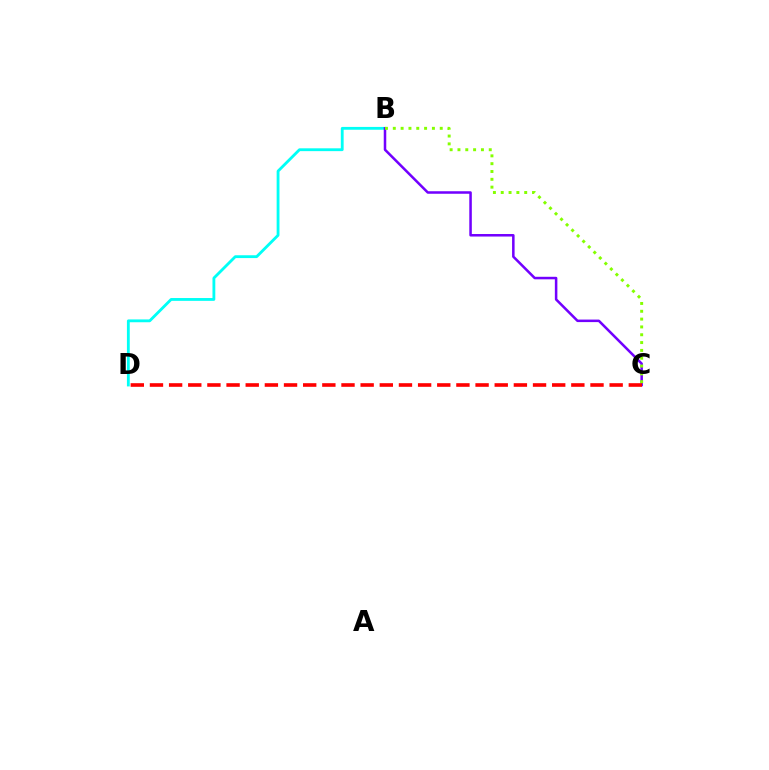{('B', 'D'): [{'color': '#00fff6', 'line_style': 'solid', 'thickness': 2.03}], ('B', 'C'): [{'color': '#7200ff', 'line_style': 'solid', 'thickness': 1.82}, {'color': '#84ff00', 'line_style': 'dotted', 'thickness': 2.13}], ('C', 'D'): [{'color': '#ff0000', 'line_style': 'dashed', 'thickness': 2.6}]}